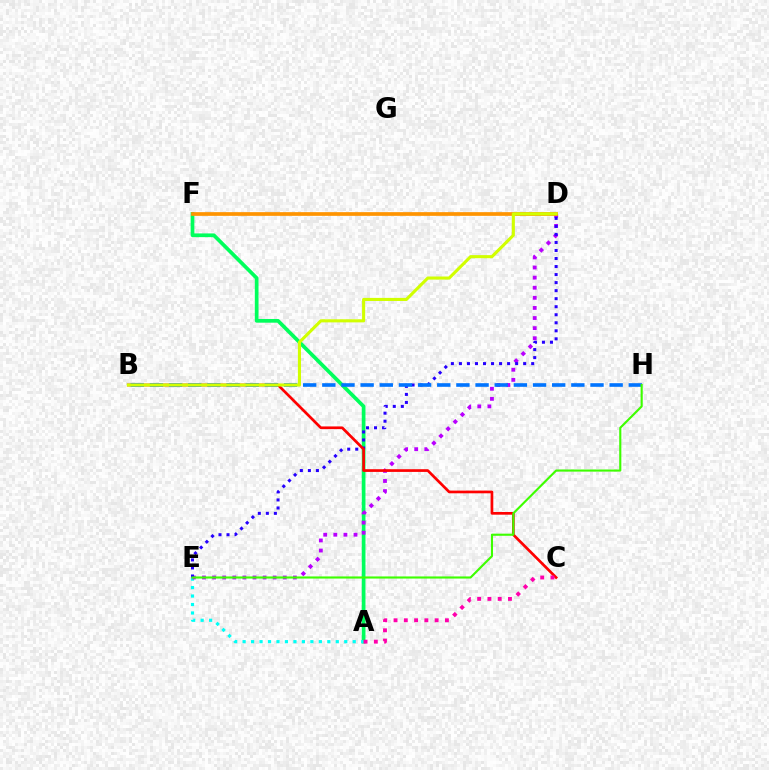{('A', 'F'): [{'color': '#00ff5c', 'line_style': 'solid', 'thickness': 2.67}], ('A', 'E'): [{'color': '#00fff6', 'line_style': 'dotted', 'thickness': 2.3}], ('D', 'E'): [{'color': '#b900ff', 'line_style': 'dotted', 'thickness': 2.74}, {'color': '#2500ff', 'line_style': 'dotted', 'thickness': 2.18}], ('B', 'C'): [{'color': '#ff0000', 'line_style': 'solid', 'thickness': 1.95}], ('B', 'H'): [{'color': '#0074ff', 'line_style': 'dashed', 'thickness': 2.6}], ('D', 'F'): [{'color': '#ff9400', 'line_style': 'solid', 'thickness': 2.67}], ('E', 'H'): [{'color': '#3dff00', 'line_style': 'solid', 'thickness': 1.53}], ('A', 'C'): [{'color': '#ff00ac', 'line_style': 'dotted', 'thickness': 2.79}], ('B', 'D'): [{'color': '#d1ff00', 'line_style': 'solid', 'thickness': 2.22}]}